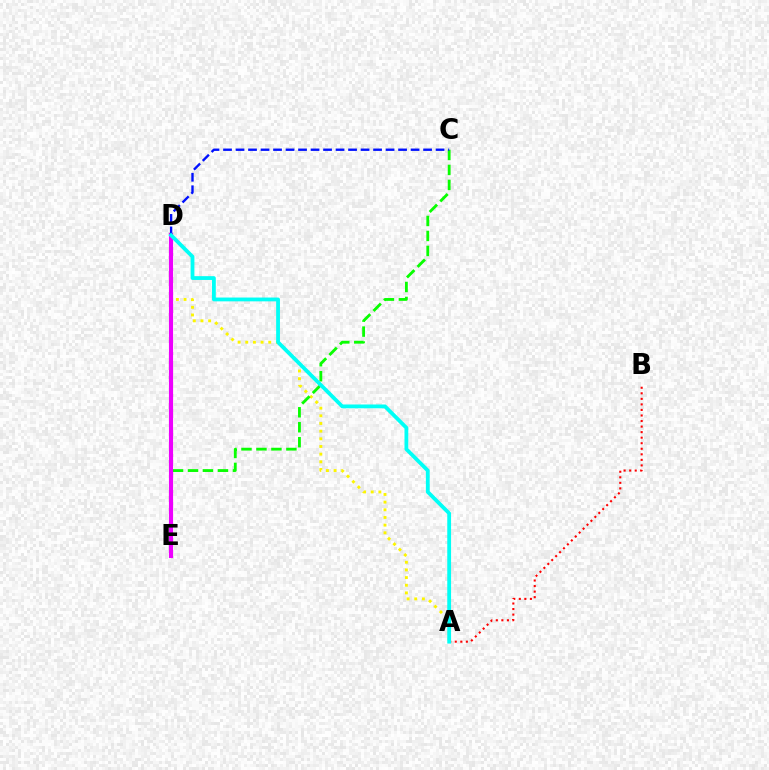{('A', 'D'): [{'color': '#fcf500', 'line_style': 'dotted', 'thickness': 2.08}, {'color': '#00fff6', 'line_style': 'solid', 'thickness': 2.74}], ('A', 'B'): [{'color': '#ff0000', 'line_style': 'dotted', 'thickness': 1.51}], ('C', 'E'): [{'color': '#08ff00', 'line_style': 'dashed', 'thickness': 2.03}], ('D', 'E'): [{'color': '#ee00ff', 'line_style': 'solid', 'thickness': 2.99}], ('C', 'D'): [{'color': '#0010ff', 'line_style': 'dashed', 'thickness': 1.7}]}